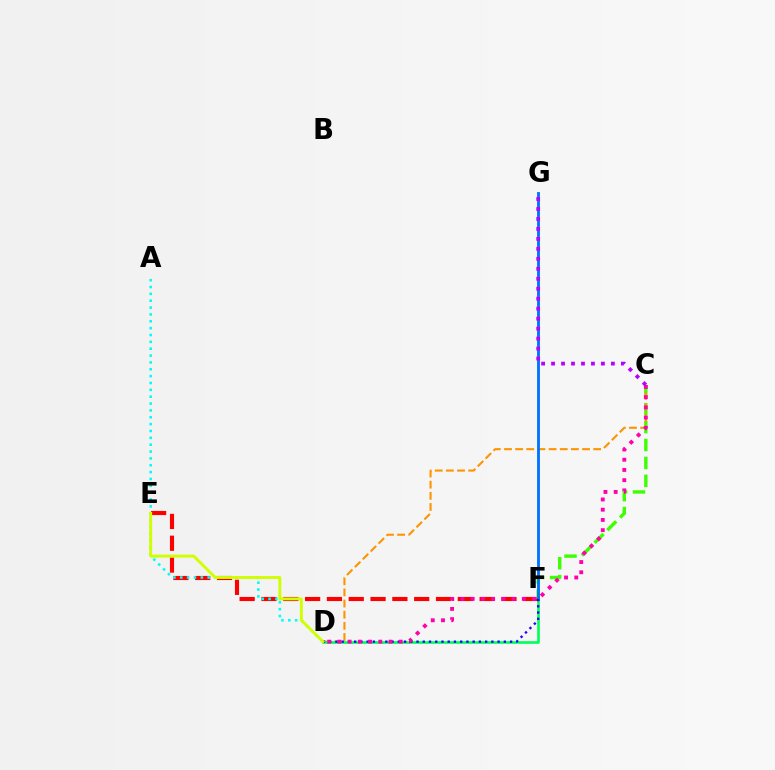{('E', 'F'): [{'color': '#ff0000', 'line_style': 'dashed', 'thickness': 2.96}], ('A', 'D'): [{'color': '#00fff6', 'line_style': 'dotted', 'thickness': 1.86}], ('C', 'F'): [{'color': '#3dff00', 'line_style': 'dashed', 'thickness': 2.43}], ('C', 'D'): [{'color': '#ff9400', 'line_style': 'dashed', 'thickness': 1.51}, {'color': '#ff00ac', 'line_style': 'dotted', 'thickness': 2.78}], ('D', 'F'): [{'color': '#00ff5c', 'line_style': 'solid', 'thickness': 1.92}, {'color': '#2500ff', 'line_style': 'dotted', 'thickness': 1.69}], ('F', 'G'): [{'color': '#0074ff', 'line_style': 'solid', 'thickness': 2.07}], ('D', 'E'): [{'color': '#d1ff00', 'line_style': 'solid', 'thickness': 2.09}], ('C', 'G'): [{'color': '#b900ff', 'line_style': 'dotted', 'thickness': 2.71}]}